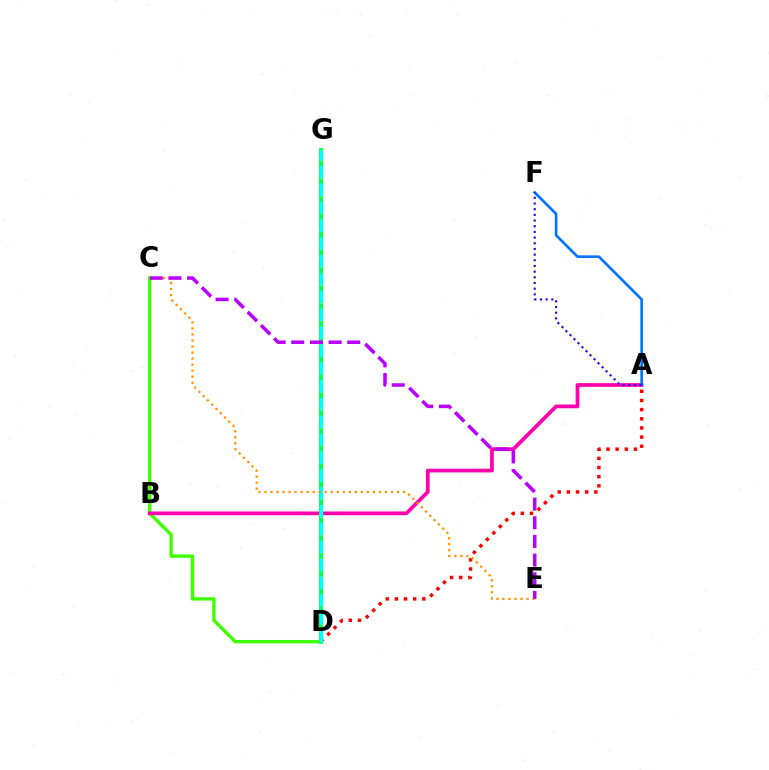{('C', 'D'): [{'color': '#3dff00', 'line_style': 'solid', 'thickness': 2.42}], ('A', 'B'): [{'color': '#ff00ac', 'line_style': 'solid', 'thickness': 2.69}], ('A', 'D'): [{'color': '#ff0000', 'line_style': 'dotted', 'thickness': 2.49}], ('D', 'G'): [{'color': '#00ff5c', 'line_style': 'solid', 'thickness': 2.86}, {'color': '#d1ff00', 'line_style': 'dotted', 'thickness': 2.42}, {'color': '#00fff6', 'line_style': 'dashed', 'thickness': 2.42}], ('A', 'F'): [{'color': '#0074ff', 'line_style': 'solid', 'thickness': 1.9}, {'color': '#2500ff', 'line_style': 'dotted', 'thickness': 1.54}], ('C', 'E'): [{'color': '#ff9400', 'line_style': 'dotted', 'thickness': 1.64}, {'color': '#b900ff', 'line_style': 'dashed', 'thickness': 2.54}]}